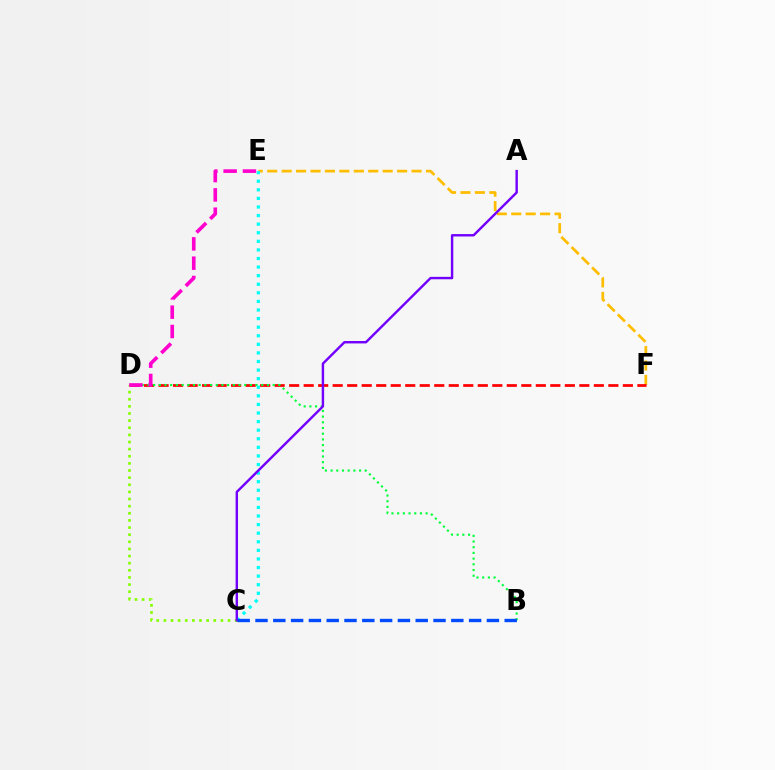{('E', 'F'): [{'color': '#ffbd00', 'line_style': 'dashed', 'thickness': 1.96}], ('D', 'F'): [{'color': '#ff0000', 'line_style': 'dashed', 'thickness': 1.97}], ('B', 'D'): [{'color': '#00ff39', 'line_style': 'dotted', 'thickness': 1.55}], ('C', 'D'): [{'color': '#84ff00', 'line_style': 'dotted', 'thickness': 1.94}], ('D', 'E'): [{'color': '#ff00cf', 'line_style': 'dashed', 'thickness': 2.62}], ('C', 'E'): [{'color': '#00fff6', 'line_style': 'dotted', 'thickness': 2.33}], ('A', 'C'): [{'color': '#7200ff', 'line_style': 'solid', 'thickness': 1.74}], ('B', 'C'): [{'color': '#004bff', 'line_style': 'dashed', 'thickness': 2.42}]}